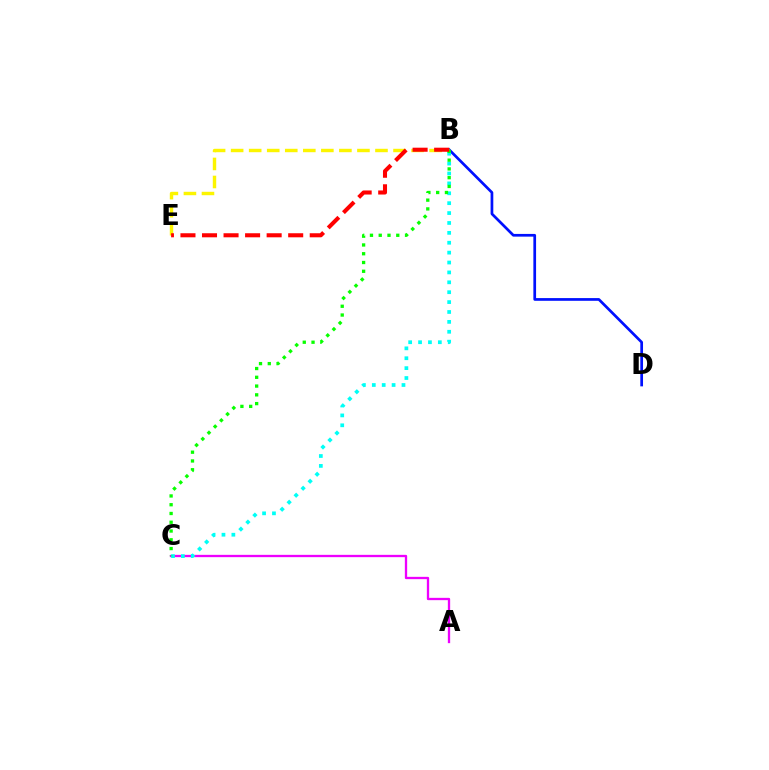{('A', 'C'): [{'color': '#ee00ff', 'line_style': 'solid', 'thickness': 1.67}], ('B', 'D'): [{'color': '#0010ff', 'line_style': 'solid', 'thickness': 1.95}], ('B', 'E'): [{'color': '#fcf500', 'line_style': 'dashed', 'thickness': 2.45}, {'color': '#ff0000', 'line_style': 'dashed', 'thickness': 2.93}], ('B', 'C'): [{'color': '#00fff6', 'line_style': 'dotted', 'thickness': 2.69}, {'color': '#08ff00', 'line_style': 'dotted', 'thickness': 2.38}]}